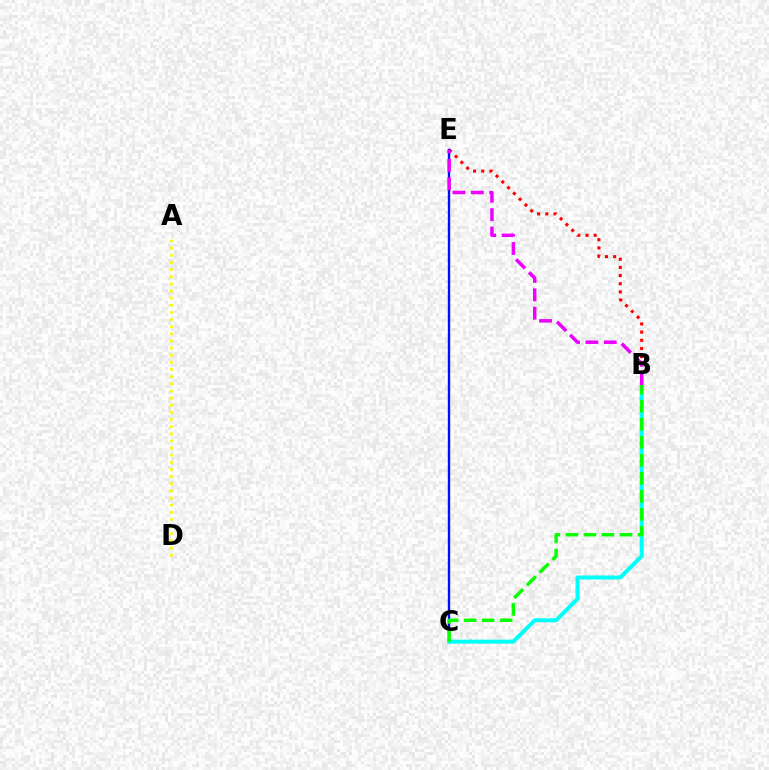{('B', 'E'): [{'color': '#ff0000', 'line_style': 'dotted', 'thickness': 2.22}, {'color': '#ee00ff', 'line_style': 'dashed', 'thickness': 2.5}], ('C', 'E'): [{'color': '#0010ff', 'line_style': 'solid', 'thickness': 1.71}], ('A', 'D'): [{'color': '#fcf500', 'line_style': 'dotted', 'thickness': 1.94}], ('B', 'C'): [{'color': '#00fff6', 'line_style': 'solid', 'thickness': 2.87}, {'color': '#08ff00', 'line_style': 'dashed', 'thickness': 2.45}]}